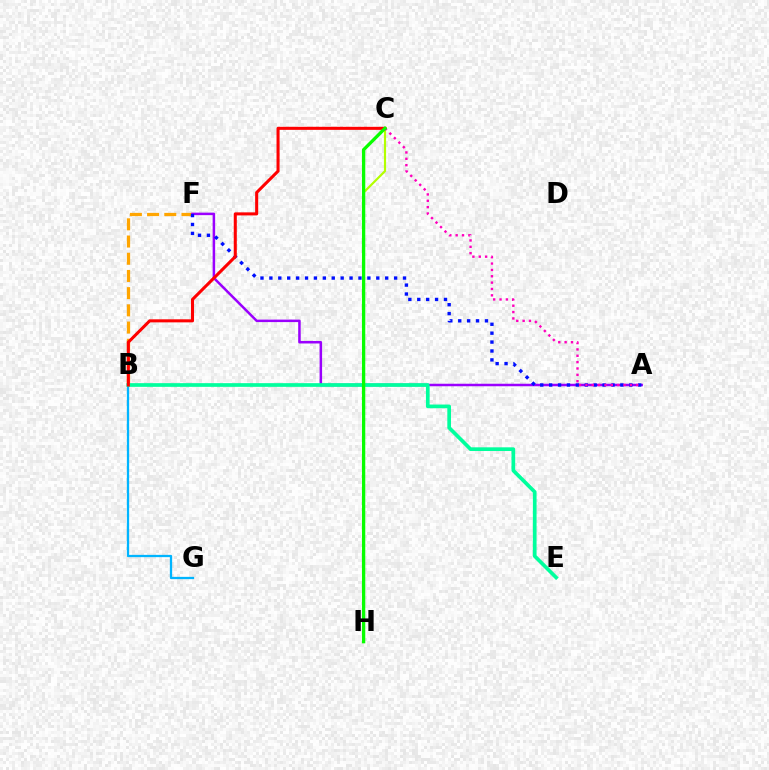{('B', 'F'): [{'color': '#ffa500', 'line_style': 'dashed', 'thickness': 2.34}], ('B', 'G'): [{'color': '#00b5ff', 'line_style': 'solid', 'thickness': 1.64}], ('A', 'F'): [{'color': '#9b00ff', 'line_style': 'solid', 'thickness': 1.81}, {'color': '#0010ff', 'line_style': 'dotted', 'thickness': 2.42}], ('B', 'E'): [{'color': '#00ff9d', 'line_style': 'solid', 'thickness': 2.66}], ('B', 'C'): [{'color': '#ff0000', 'line_style': 'solid', 'thickness': 2.2}], ('C', 'H'): [{'color': '#b3ff00', 'line_style': 'solid', 'thickness': 1.56}, {'color': '#08ff00', 'line_style': 'solid', 'thickness': 2.38}], ('A', 'C'): [{'color': '#ff00bd', 'line_style': 'dotted', 'thickness': 1.73}]}